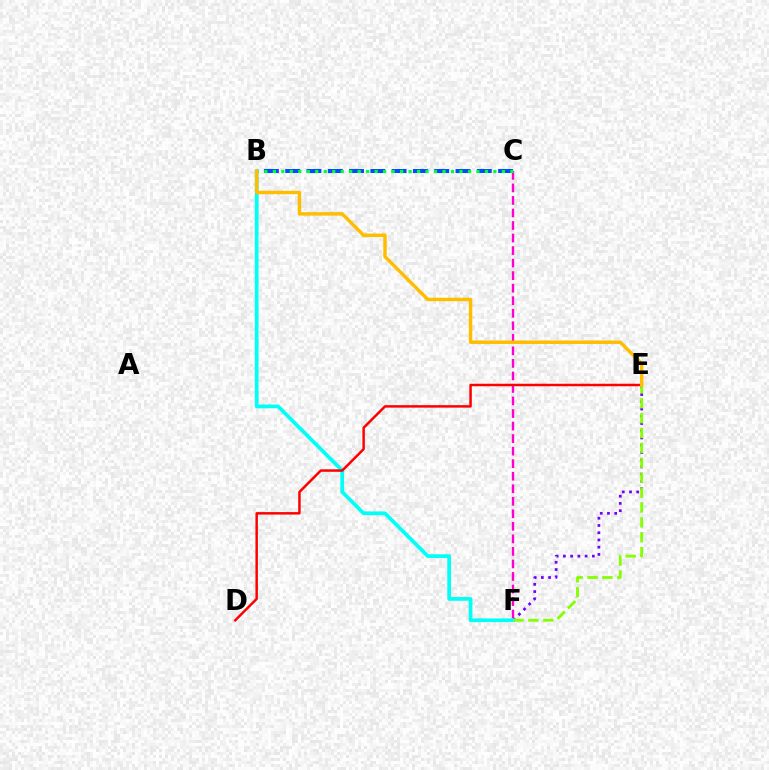{('E', 'F'): [{'color': '#7200ff', 'line_style': 'dotted', 'thickness': 1.97}, {'color': '#84ff00', 'line_style': 'dashed', 'thickness': 2.02}], ('C', 'F'): [{'color': '#ff00cf', 'line_style': 'dashed', 'thickness': 1.7}], ('B', 'C'): [{'color': '#004bff', 'line_style': 'dashed', 'thickness': 2.89}, {'color': '#00ff39', 'line_style': 'dotted', 'thickness': 2.31}], ('B', 'F'): [{'color': '#00fff6', 'line_style': 'solid', 'thickness': 2.68}], ('D', 'E'): [{'color': '#ff0000', 'line_style': 'solid', 'thickness': 1.79}], ('B', 'E'): [{'color': '#ffbd00', 'line_style': 'solid', 'thickness': 2.49}]}